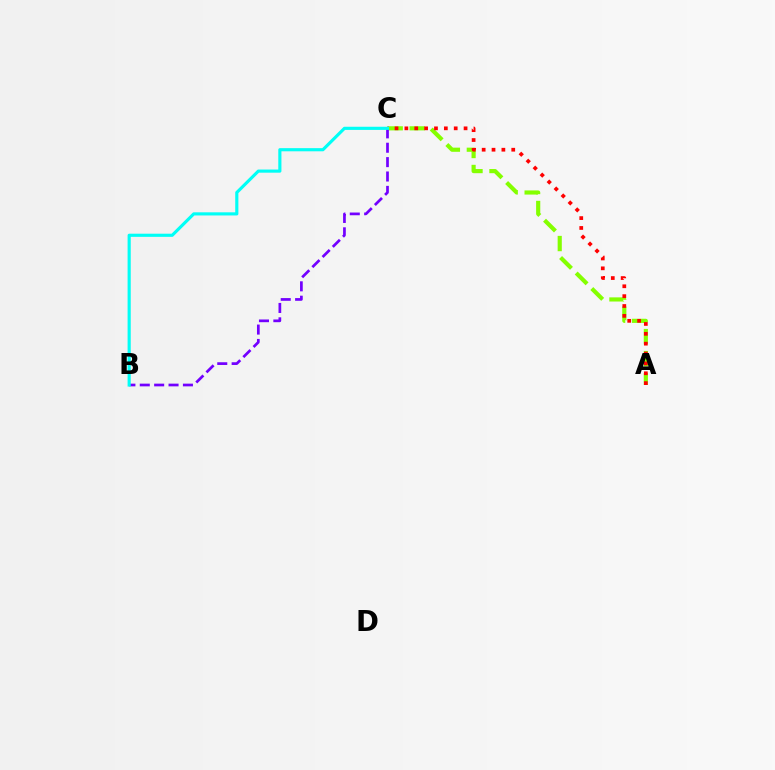{('A', 'C'): [{'color': '#84ff00', 'line_style': 'dashed', 'thickness': 2.99}, {'color': '#ff0000', 'line_style': 'dotted', 'thickness': 2.68}], ('B', 'C'): [{'color': '#7200ff', 'line_style': 'dashed', 'thickness': 1.95}, {'color': '#00fff6', 'line_style': 'solid', 'thickness': 2.27}]}